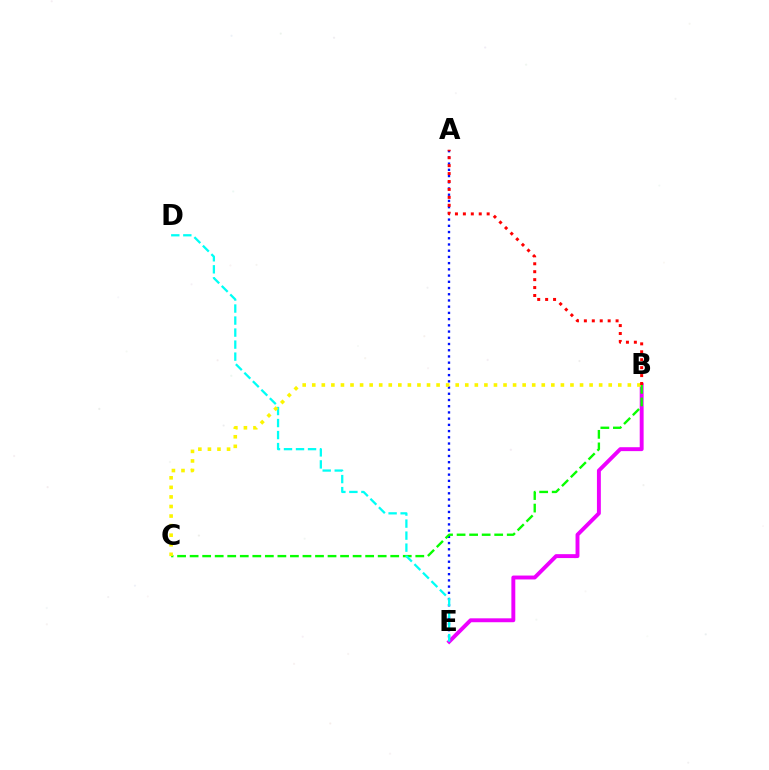{('A', 'E'): [{'color': '#0010ff', 'line_style': 'dotted', 'thickness': 1.69}], ('B', 'E'): [{'color': '#ee00ff', 'line_style': 'solid', 'thickness': 2.81}], ('B', 'C'): [{'color': '#08ff00', 'line_style': 'dashed', 'thickness': 1.7}, {'color': '#fcf500', 'line_style': 'dotted', 'thickness': 2.6}], ('D', 'E'): [{'color': '#00fff6', 'line_style': 'dashed', 'thickness': 1.63}], ('A', 'B'): [{'color': '#ff0000', 'line_style': 'dotted', 'thickness': 2.15}]}